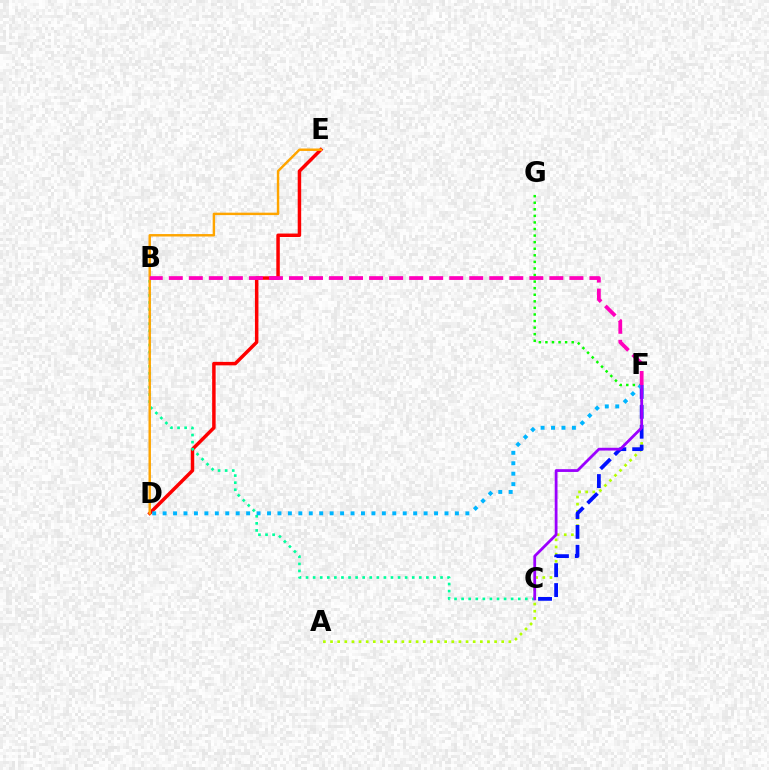{('A', 'F'): [{'color': '#b3ff00', 'line_style': 'dotted', 'thickness': 1.94}], ('C', 'F'): [{'color': '#0010ff', 'line_style': 'dashed', 'thickness': 2.7}, {'color': '#9b00ff', 'line_style': 'solid', 'thickness': 2.0}], ('F', 'G'): [{'color': '#08ff00', 'line_style': 'dotted', 'thickness': 1.79}], ('D', 'E'): [{'color': '#ff0000', 'line_style': 'solid', 'thickness': 2.5}, {'color': '#ffa500', 'line_style': 'solid', 'thickness': 1.76}], ('D', 'F'): [{'color': '#00b5ff', 'line_style': 'dotted', 'thickness': 2.84}], ('B', 'C'): [{'color': '#00ff9d', 'line_style': 'dotted', 'thickness': 1.92}], ('B', 'F'): [{'color': '#ff00bd', 'line_style': 'dashed', 'thickness': 2.72}]}